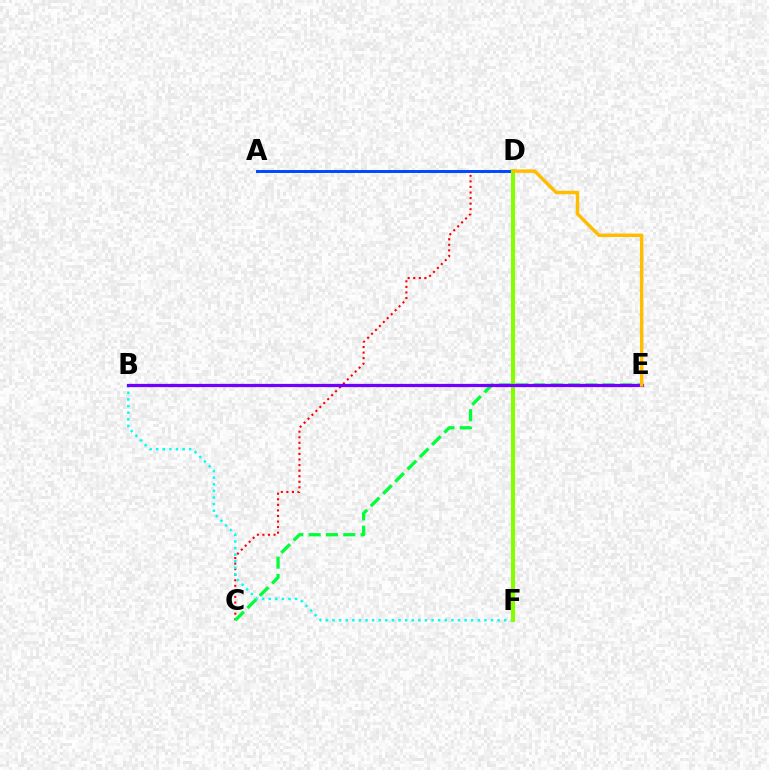{('B', 'E'): [{'color': '#ff00cf', 'line_style': 'solid', 'thickness': 1.9}, {'color': '#7200ff', 'line_style': 'solid', 'thickness': 2.34}], ('C', 'D'): [{'color': '#ff0000', 'line_style': 'dotted', 'thickness': 1.51}], ('B', 'F'): [{'color': '#00fff6', 'line_style': 'dotted', 'thickness': 1.79}], ('A', 'D'): [{'color': '#004bff', 'line_style': 'solid', 'thickness': 2.14}], ('C', 'E'): [{'color': '#00ff39', 'line_style': 'dashed', 'thickness': 2.35}], ('D', 'F'): [{'color': '#84ff00', 'line_style': 'solid', 'thickness': 2.96}], ('D', 'E'): [{'color': '#ffbd00', 'line_style': 'solid', 'thickness': 2.48}]}